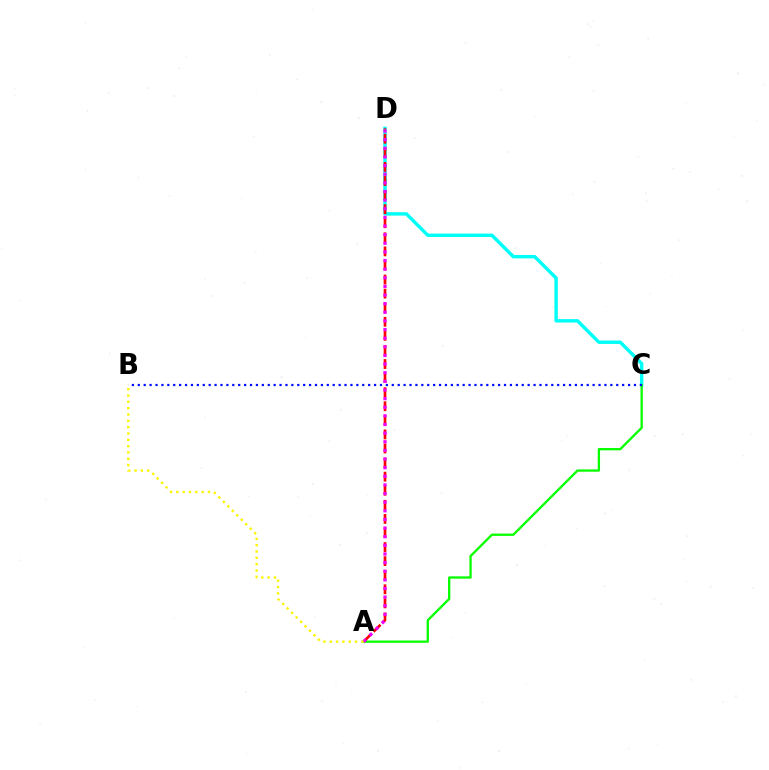{('C', 'D'): [{'color': '#00fff6', 'line_style': 'solid', 'thickness': 2.47}], ('A', 'C'): [{'color': '#08ff00', 'line_style': 'solid', 'thickness': 1.67}], ('A', 'D'): [{'color': '#ff0000', 'line_style': 'dashed', 'thickness': 1.91}, {'color': '#ee00ff', 'line_style': 'dotted', 'thickness': 2.34}], ('B', 'C'): [{'color': '#0010ff', 'line_style': 'dotted', 'thickness': 1.6}], ('A', 'B'): [{'color': '#fcf500', 'line_style': 'dotted', 'thickness': 1.72}]}